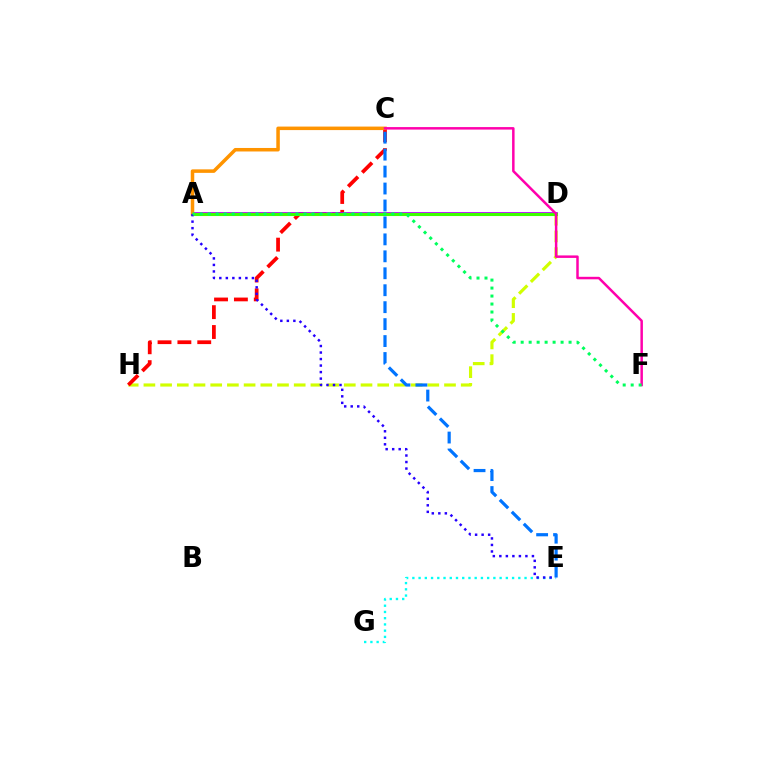{('D', 'H'): [{'color': '#d1ff00', 'line_style': 'dashed', 'thickness': 2.27}], ('C', 'H'): [{'color': '#ff0000', 'line_style': 'dashed', 'thickness': 2.7}], ('E', 'G'): [{'color': '#00fff6', 'line_style': 'dotted', 'thickness': 1.69}], ('A', 'D'): [{'color': '#b900ff', 'line_style': 'solid', 'thickness': 2.72}, {'color': '#3dff00', 'line_style': 'solid', 'thickness': 2.22}], ('C', 'E'): [{'color': '#0074ff', 'line_style': 'dashed', 'thickness': 2.3}], ('A', 'C'): [{'color': '#ff9400', 'line_style': 'solid', 'thickness': 2.53}], ('C', 'F'): [{'color': '#ff00ac', 'line_style': 'solid', 'thickness': 1.79}], ('A', 'E'): [{'color': '#2500ff', 'line_style': 'dotted', 'thickness': 1.77}], ('A', 'F'): [{'color': '#00ff5c', 'line_style': 'dotted', 'thickness': 2.17}]}